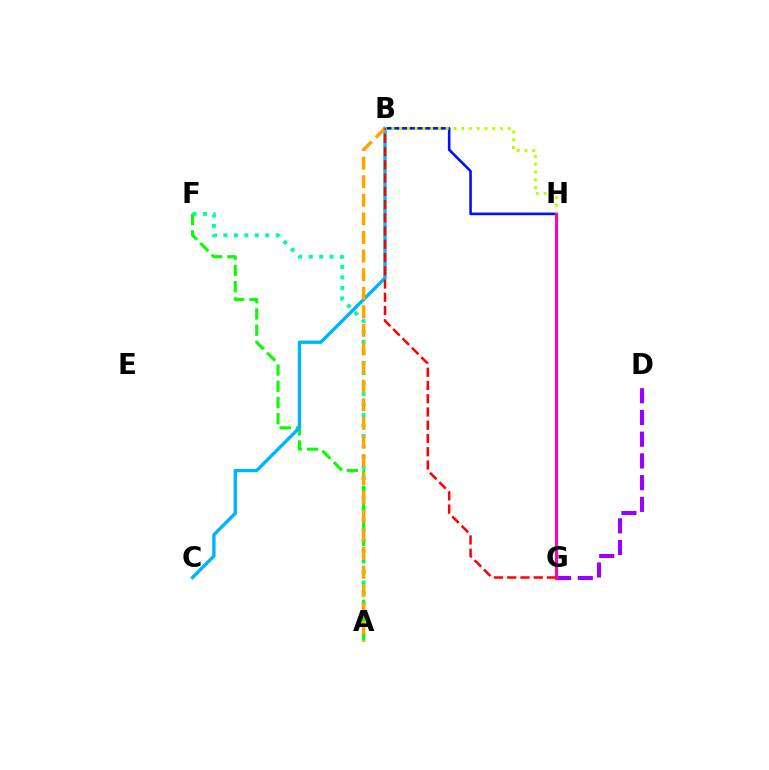{('A', 'F'): [{'color': '#00ff9d', 'line_style': 'dotted', 'thickness': 2.84}, {'color': '#08ff00', 'line_style': 'dashed', 'thickness': 2.2}], ('B', 'H'): [{'color': '#0010ff', 'line_style': 'solid', 'thickness': 1.87}, {'color': '#b3ff00', 'line_style': 'dotted', 'thickness': 2.11}], ('B', 'C'): [{'color': '#00b5ff', 'line_style': 'solid', 'thickness': 2.43}], ('A', 'B'): [{'color': '#ffa500', 'line_style': 'dashed', 'thickness': 2.52}], ('D', 'G'): [{'color': '#9b00ff', 'line_style': 'dashed', 'thickness': 2.95}], ('G', 'H'): [{'color': '#ff00bd', 'line_style': 'solid', 'thickness': 2.26}], ('B', 'G'): [{'color': '#ff0000', 'line_style': 'dashed', 'thickness': 1.8}]}